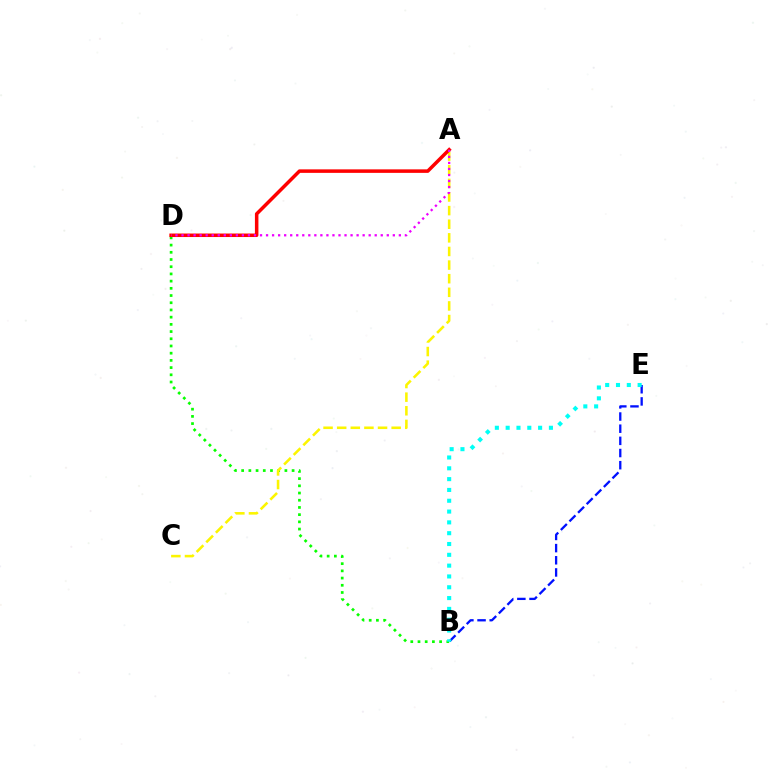{('B', 'E'): [{'color': '#0010ff', 'line_style': 'dashed', 'thickness': 1.65}, {'color': '#00fff6', 'line_style': 'dotted', 'thickness': 2.94}], ('B', 'D'): [{'color': '#08ff00', 'line_style': 'dotted', 'thickness': 1.96}], ('A', 'C'): [{'color': '#fcf500', 'line_style': 'dashed', 'thickness': 1.85}], ('A', 'D'): [{'color': '#ff0000', 'line_style': 'solid', 'thickness': 2.53}, {'color': '#ee00ff', 'line_style': 'dotted', 'thickness': 1.64}]}